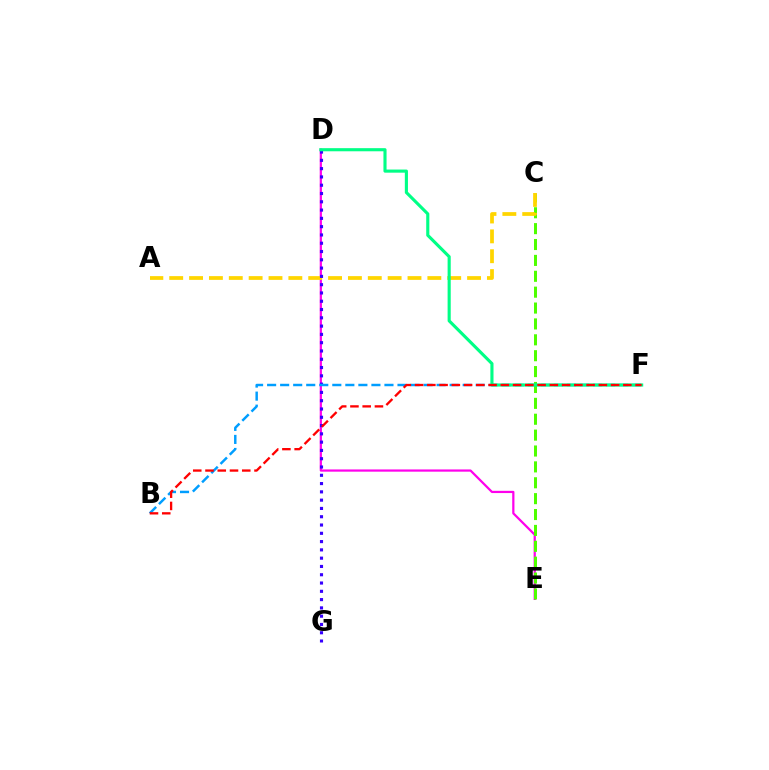{('D', 'E'): [{'color': '#ff00ed', 'line_style': 'solid', 'thickness': 1.6}], ('C', 'E'): [{'color': '#4fff00', 'line_style': 'dashed', 'thickness': 2.16}], ('A', 'C'): [{'color': '#ffd500', 'line_style': 'dashed', 'thickness': 2.7}], ('D', 'G'): [{'color': '#3700ff', 'line_style': 'dotted', 'thickness': 2.25}], ('B', 'F'): [{'color': '#009eff', 'line_style': 'dashed', 'thickness': 1.77}, {'color': '#ff0000', 'line_style': 'dashed', 'thickness': 1.66}], ('D', 'F'): [{'color': '#00ff86', 'line_style': 'solid', 'thickness': 2.25}]}